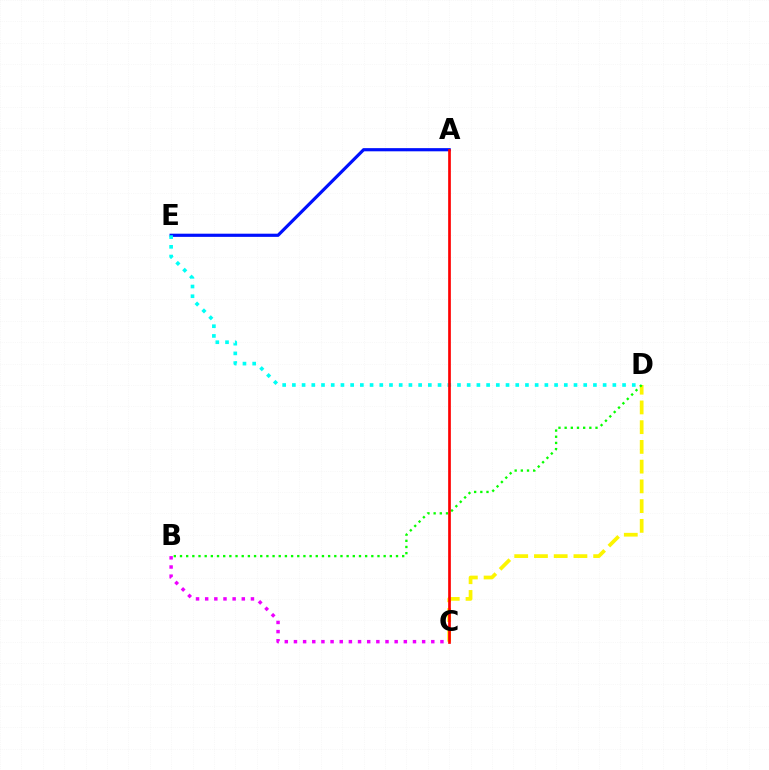{('B', 'C'): [{'color': '#ee00ff', 'line_style': 'dotted', 'thickness': 2.49}], ('A', 'E'): [{'color': '#0010ff', 'line_style': 'solid', 'thickness': 2.28}], ('C', 'D'): [{'color': '#fcf500', 'line_style': 'dashed', 'thickness': 2.68}], ('B', 'D'): [{'color': '#08ff00', 'line_style': 'dotted', 'thickness': 1.68}], ('D', 'E'): [{'color': '#00fff6', 'line_style': 'dotted', 'thickness': 2.64}], ('A', 'C'): [{'color': '#ff0000', 'line_style': 'solid', 'thickness': 1.94}]}